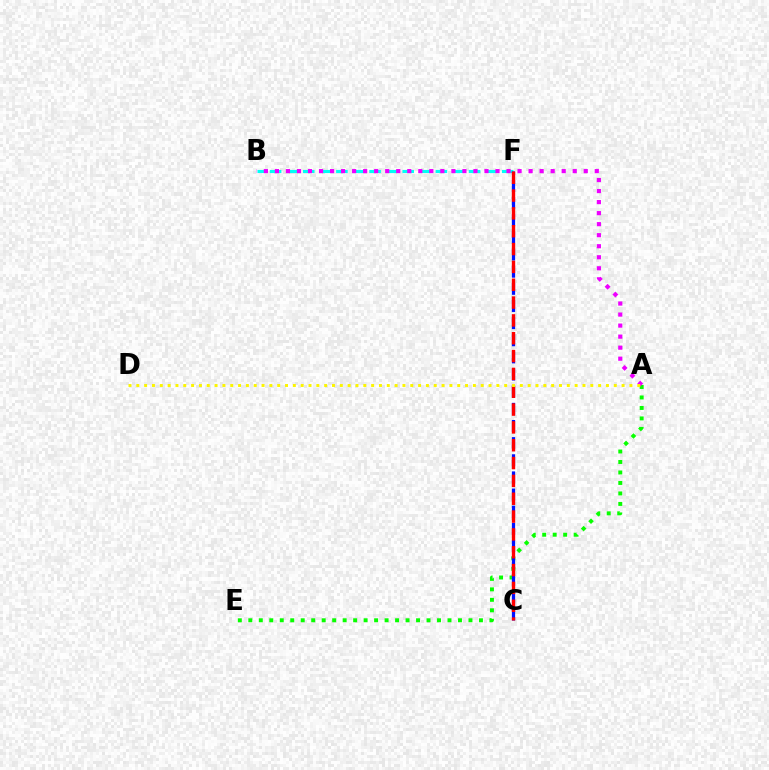{('B', 'F'): [{'color': '#00fff6', 'line_style': 'dashed', 'thickness': 2.25}], ('A', 'E'): [{'color': '#08ff00', 'line_style': 'dotted', 'thickness': 2.85}], ('A', 'B'): [{'color': '#ee00ff', 'line_style': 'dotted', 'thickness': 3.0}], ('C', 'F'): [{'color': '#0010ff', 'line_style': 'dashed', 'thickness': 2.33}, {'color': '#ff0000', 'line_style': 'dashed', 'thickness': 2.42}], ('A', 'D'): [{'color': '#fcf500', 'line_style': 'dotted', 'thickness': 2.13}]}